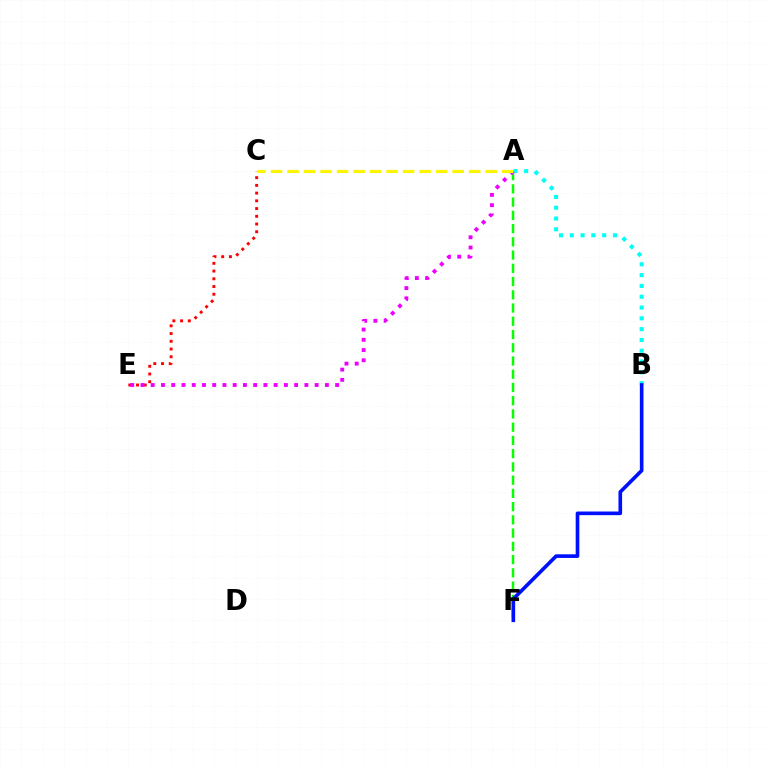{('A', 'F'): [{'color': '#08ff00', 'line_style': 'dashed', 'thickness': 1.8}], ('C', 'E'): [{'color': '#ff0000', 'line_style': 'dotted', 'thickness': 2.1}], ('A', 'B'): [{'color': '#00fff6', 'line_style': 'dotted', 'thickness': 2.93}], ('A', 'E'): [{'color': '#ee00ff', 'line_style': 'dotted', 'thickness': 2.78}], ('B', 'F'): [{'color': '#0010ff', 'line_style': 'solid', 'thickness': 2.62}], ('A', 'C'): [{'color': '#fcf500', 'line_style': 'dashed', 'thickness': 2.24}]}